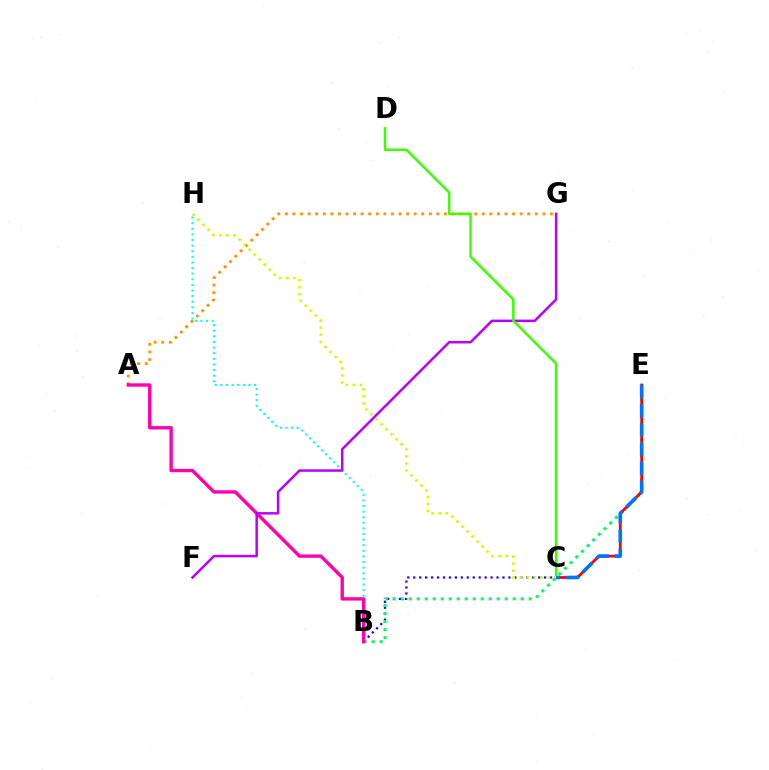{('B', 'H'): [{'color': '#00fff6', 'line_style': 'dotted', 'thickness': 1.52}], ('A', 'G'): [{'color': '#ff9400', 'line_style': 'dotted', 'thickness': 2.06}], ('B', 'C'): [{'color': '#2500ff', 'line_style': 'dotted', 'thickness': 1.62}], ('B', 'E'): [{'color': '#00ff5c', 'line_style': 'dotted', 'thickness': 2.17}], ('A', 'B'): [{'color': '#ff00ac', 'line_style': 'solid', 'thickness': 2.42}], ('C', 'E'): [{'color': '#ff0000', 'line_style': 'solid', 'thickness': 1.99}, {'color': '#0074ff', 'line_style': 'dashed', 'thickness': 2.6}], ('F', 'G'): [{'color': '#b900ff', 'line_style': 'solid', 'thickness': 1.8}], ('C', 'D'): [{'color': '#3dff00', 'line_style': 'solid', 'thickness': 1.79}], ('C', 'H'): [{'color': '#d1ff00', 'line_style': 'dotted', 'thickness': 1.92}]}